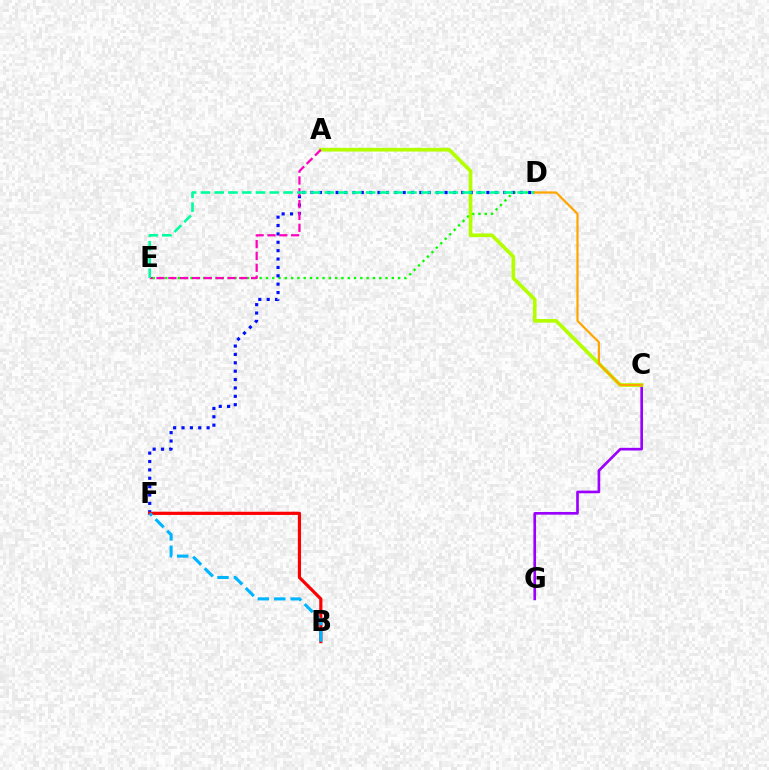{('C', 'G'): [{'color': '#9b00ff', 'line_style': 'solid', 'thickness': 1.91}], ('D', 'E'): [{'color': '#08ff00', 'line_style': 'dotted', 'thickness': 1.71}, {'color': '#00ff9d', 'line_style': 'dashed', 'thickness': 1.87}], ('A', 'C'): [{'color': '#b3ff00', 'line_style': 'solid', 'thickness': 2.64}], ('D', 'F'): [{'color': '#0010ff', 'line_style': 'dotted', 'thickness': 2.28}], ('B', 'F'): [{'color': '#ff0000', 'line_style': 'solid', 'thickness': 2.29}, {'color': '#00b5ff', 'line_style': 'dashed', 'thickness': 2.23}], ('A', 'E'): [{'color': '#ff00bd', 'line_style': 'dashed', 'thickness': 1.61}], ('C', 'D'): [{'color': '#ffa500', 'line_style': 'solid', 'thickness': 1.6}]}